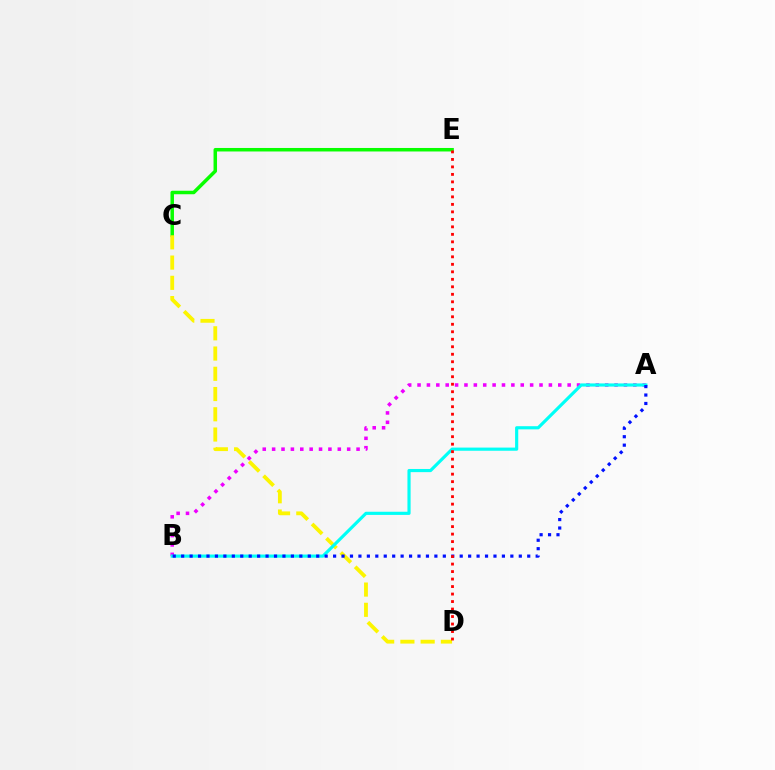{('A', 'B'): [{'color': '#ee00ff', 'line_style': 'dotted', 'thickness': 2.55}, {'color': '#00fff6', 'line_style': 'solid', 'thickness': 2.28}, {'color': '#0010ff', 'line_style': 'dotted', 'thickness': 2.29}], ('C', 'E'): [{'color': '#08ff00', 'line_style': 'solid', 'thickness': 2.52}], ('C', 'D'): [{'color': '#fcf500', 'line_style': 'dashed', 'thickness': 2.75}], ('D', 'E'): [{'color': '#ff0000', 'line_style': 'dotted', 'thickness': 2.04}]}